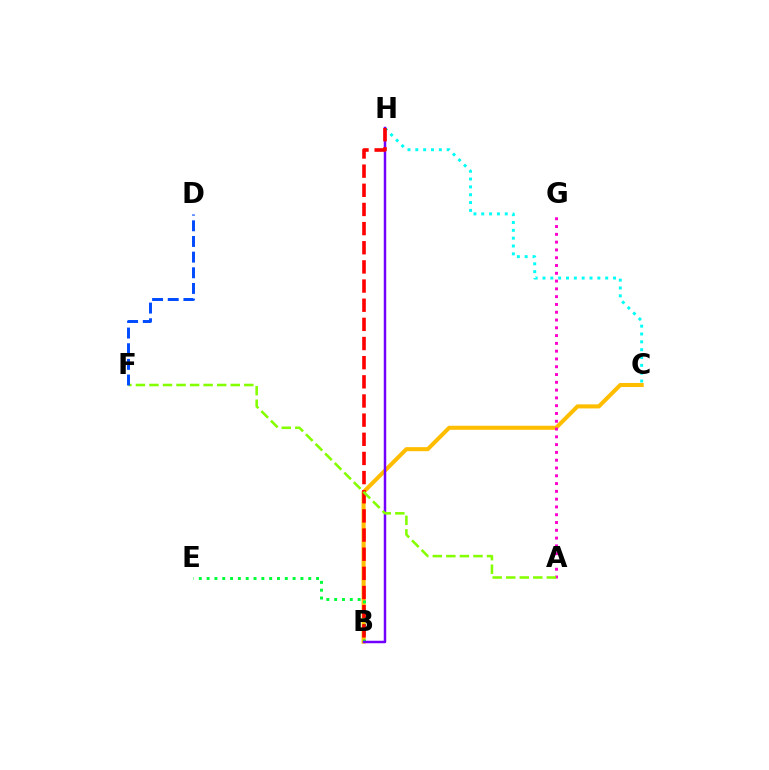{('B', 'C'): [{'color': '#ffbd00', 'line_style': 'solid', 'thickness': 2.91}], ('B', 'E'): [{'color': '#00ff39', 'line_style': 'dotted', 'thickness': 2.12}], ('C', 'H'): [{'color': '#00fff6', 'line_style': 'dotted', 'thickness': 2.13}], ('B', 'H'): [{'color': '#7200ff', 'line_style': 'solid', 'thickness': 1.79}, {'color': '#ff0000', 'line_style': 'dashed', 'thickness': 2.6}], ('A', 'G'): [{'color': '#ff00cf', 'line_style': 'dotted', 'thickness': 2.12}], ('A', 'F'): [{'color': '#84ff00', 'line_style': 'dashed', 'thickness': 1.84}], ('D', 'F'): [{'color': '#004bff', 'line_style': 'dashed', 'thickness': 2.13}]}